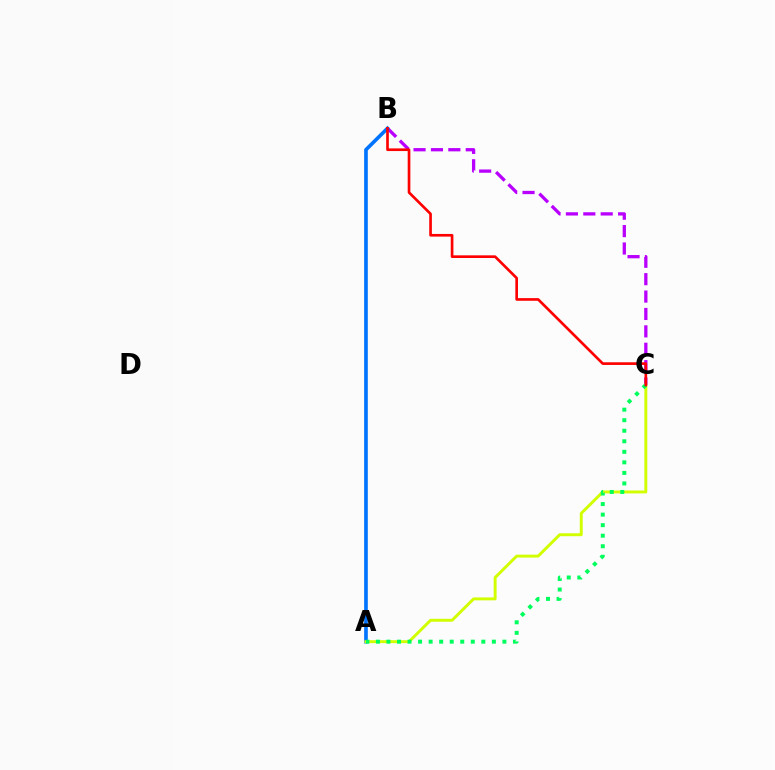{('B', 'C'): [{'color': '#b900ff', 'line_style': 'dashed', 'thickness': 2.36}, {'color': '#ff0000', 'line_style': 'solid', 'thickness': 1.92}], ('A', 'B'): [{'color': '#0074ff', 'line_style': 'solid', 'thickness': 2.62}], ('A', 'C'): [{'color': '#d1ff00', 'line_style': 'solid', 'thickness': 2.11}, {'color': '#00ff5c', 'line_style': 'dotted', 'thickness': 2.86}]}